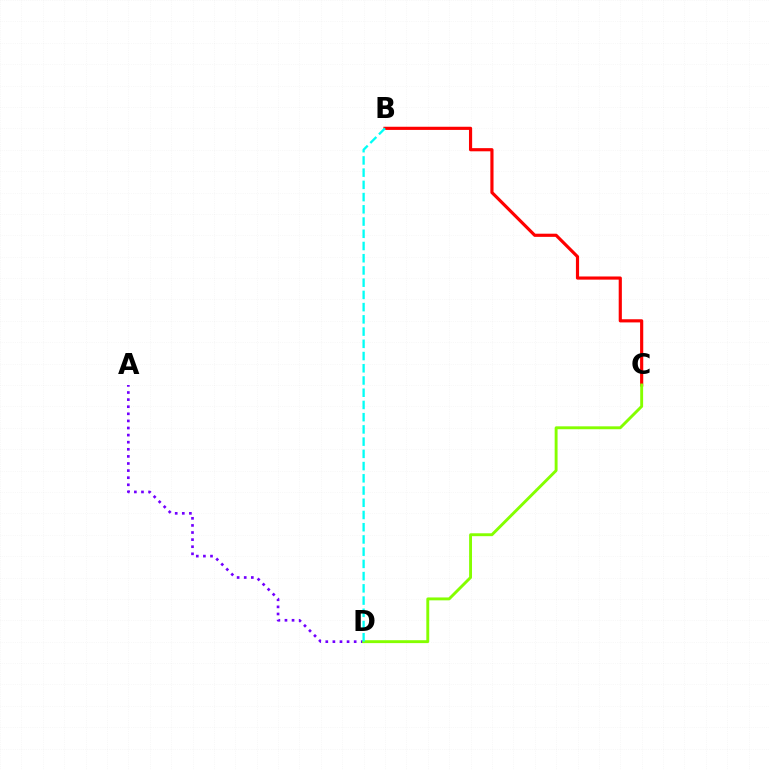{('B', 'C'): [{'color': '#ff0000', 'line_style': 'solid', 'thickness': 2.28}], ('A', 'D'): [{'color': '#7200ff', 'line_style': 'dotted', 'thickness': 1.93}], ('C', 'D'): [{'color': '#84ff00', 'line_style': 'solid', 'thickness': 2.08}], ('B', 'D'): [{'color': '#00fff6', 'line_style': 'dashed', 'thickness': 1.66}]}